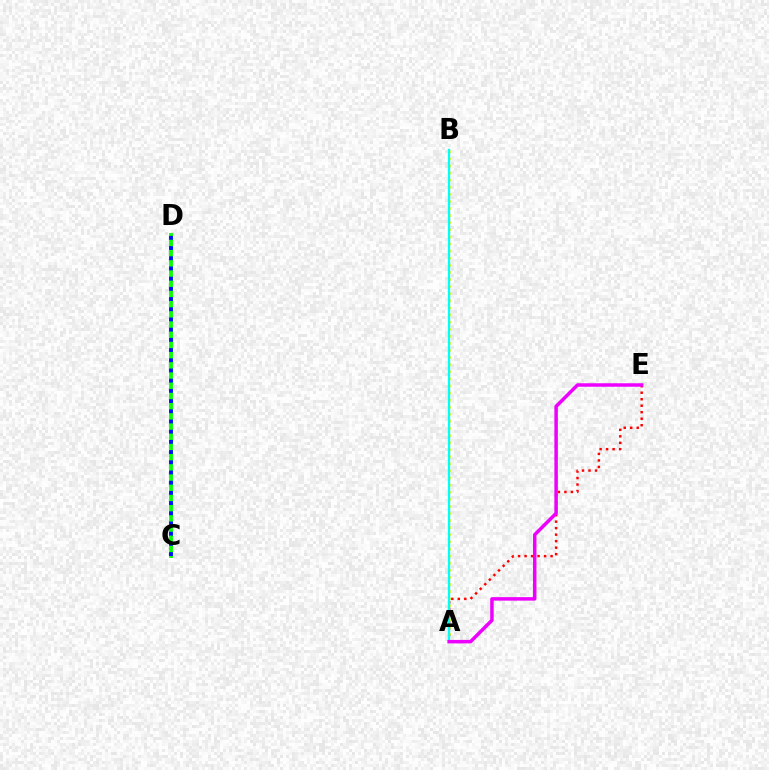{('A', 'E'): [{'color': '#ff0000', 'line_style': 'dotted', 'thickness': 1.77}, {'color': '#ee00ff', 'line_style': 'solid', 'thickness': 2.51}], ('C', 'D'): [{'color': '#08ff00', 'line_style': 'solid', 'thickness': 2.75}, {'color': '#0010ff', 'line_style': 'dotted', 'thickness': 2.77}], ('A', 'B'): [{'color': '#fcf500', 'line_style': 'dotted', 'thickness': 1.93}, {'color': '#00fff6', 'line_style': 'solid', 'thickness': 1.65}]}